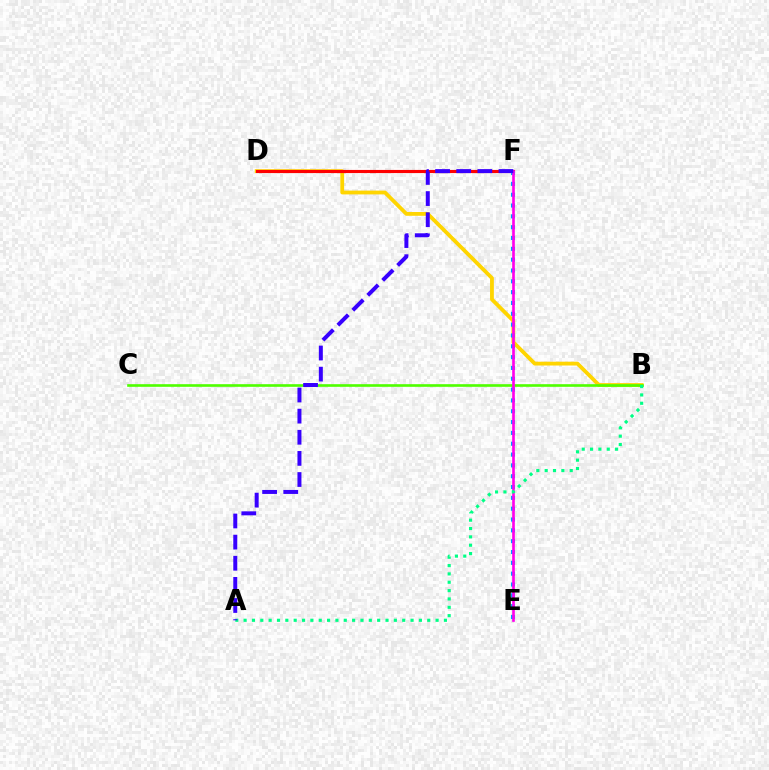{('B', 'D'): [{'color': '#ffd500', 'line_style': 'solid', 'thickness': 2.74}], ('D', 'F'): [{'color': '#ff0000', 'line_style': 'solid', 'thickness': 2.26}], ('E', 'F'): [{'color': '#009eff', 'line_style': 'dotted', 'thickness': 2.94}, {'color': '#ff00ed', 'line_style': 'solid', 'thickness': 1.91}], ('B', 'C'): [{'color': '#4fff00', 'line_style': 'solid', 'thickness': 1.89}], ('A', 'B'): [{'color': '#00ff86', 'line_style': 'dotted', 'thickness': 2.27}], ('A', 'F'): [{'color': '#3700ff', 'line_style': 'dashed', 'thickness': 2.87}]}